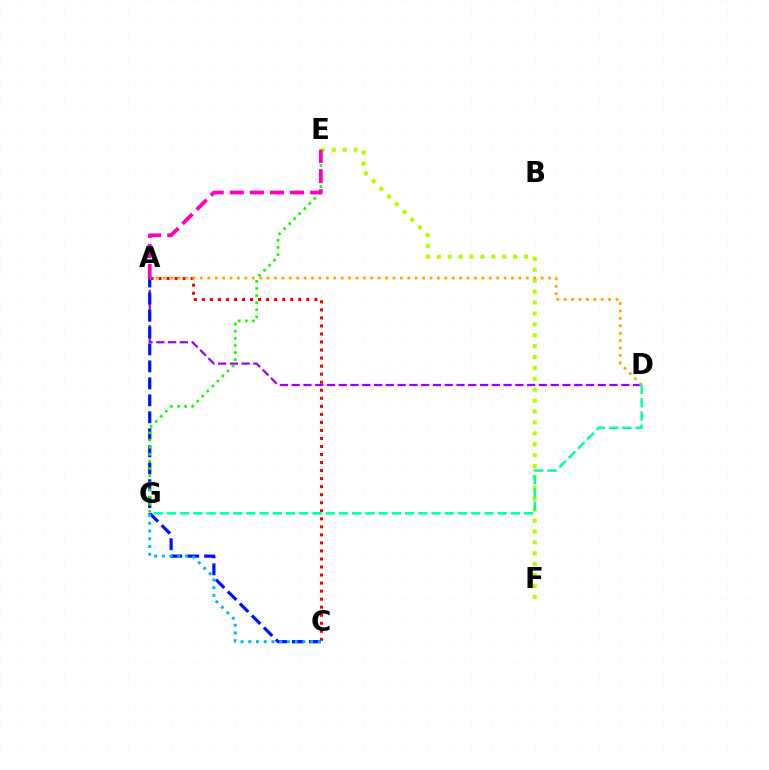{('A', 'D'): [{'color': '#9b00ff', 'line_style': 'dashed', 'thickness': 1.6}, {'color': '#ffa500', 'line_style': 'dotted', 'thickness': 2.01}], ('A', 'C'): [{'color': '#0010ff', 'line_style': 'dashed', 'thickness': 2.31}, {'color': '#ff0000', 'line_style': 'dotted', 'thickness': 2.18}], ('C', 'G'): [{'color': '#00b5ff', 'line_style': 'dotted', 'thickness': 2.1}], ('E', 'F'): [{'color': '#b3ff00', 'line_style': 'dotted', 'thickness': 2.96}], ('E', 'G'): [{'color': '#08ff00', 'line_style': 'dotted', 'thickness': 1.94}], ('D', 'G'): [{'color': '#00ff9d', 'line_style': 'dashed', 'thickness': 1.8}], ('A', 'E'): [{'color': '#ff00bd', 'line_style': 'dashed', 'thickness': 2.73}]}